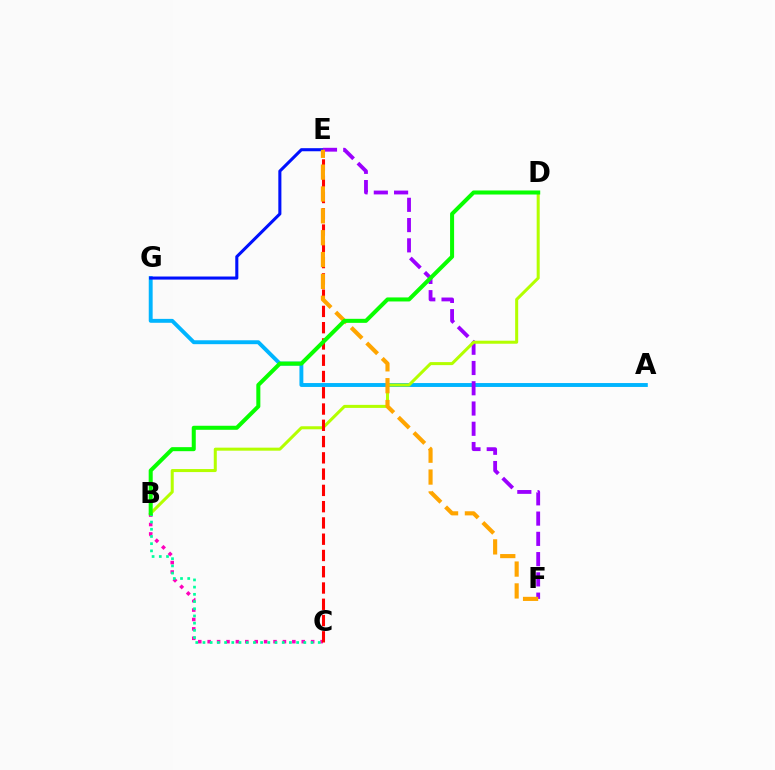{('A', 'G'): [{'color': '#00b5ff', 'line_style': 'solid', 'thickness': 2.81}], ('E', 'G'): [{'color': '#0010ff', 'line_style': 'solid', 'thickness': 2.21}], ('B', 'C'): [{'color': '#ff00bd', 'line_style': 'dotted', 'thickness': 2.56}, {'color': '#00ff9d', 'line_style': 'dotted', 'thickness': 1.96}], ('E', 'F'): [{'color': '#9b00ff', 'line_style': 'dashed', 'thickness': 2.75}, {'color': '#ffa500', 'line_style': 'dashed', 'thickness': 2.97}], ('B', 'D'): [{'color': '#b3ff00', 'line_style': 'solid', 'thickness': 2.18}, {'color': '#08ff00', 'line_style': 'solid', 'thickness': 2.9}], ('C', 'E'): [{'color': '#ff0000', 'line_style': 'dashed', 'thickness': 2.21}]}